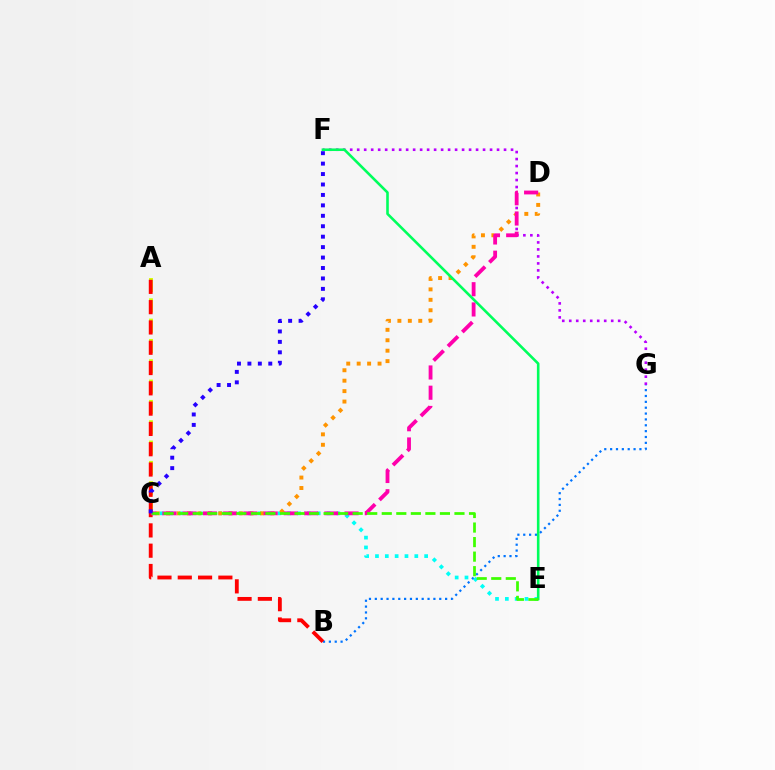{('F', 'G'): [{'color': '#b900ff', 'line_style': 'dotted', 'thickness': 1.9}], ('B', 'G'): [{'color': '#0074ff', 'line_style': 'dotted', 'thickness': 1.59}], ('A', 'C'): [{'color': '#d1ff00', 'line_style': 'dashed', 'thickness': 2.76}], ('C', 'E'): [{'color': '#00fff6', 'line_style': 'dotted', 'thickness': 2.67}, {'color': '#3dff00', 'line_style': 'dashed', 'thickness': 1.98}], ('C', 'D'): [{'color': '#ff9400', 'line_style': 'dotted', 'thickness': 2.84}, {'color': '#ff00ac', 'line_style': 'dashed', 'thickness': 2.75}], ('A', 'B'): [{'color': '#ff0000', 'line_style': 'dashed', 'thickness': 2.76}], ('E', 'F'): [{'color': '#00ff5c', 'line_style': 'solid', 'thickness': 1.87}], ('C', 'F'): [{'color': '#2500ff', 'line_style': 'dotted', 'thickness': 2.84}]}